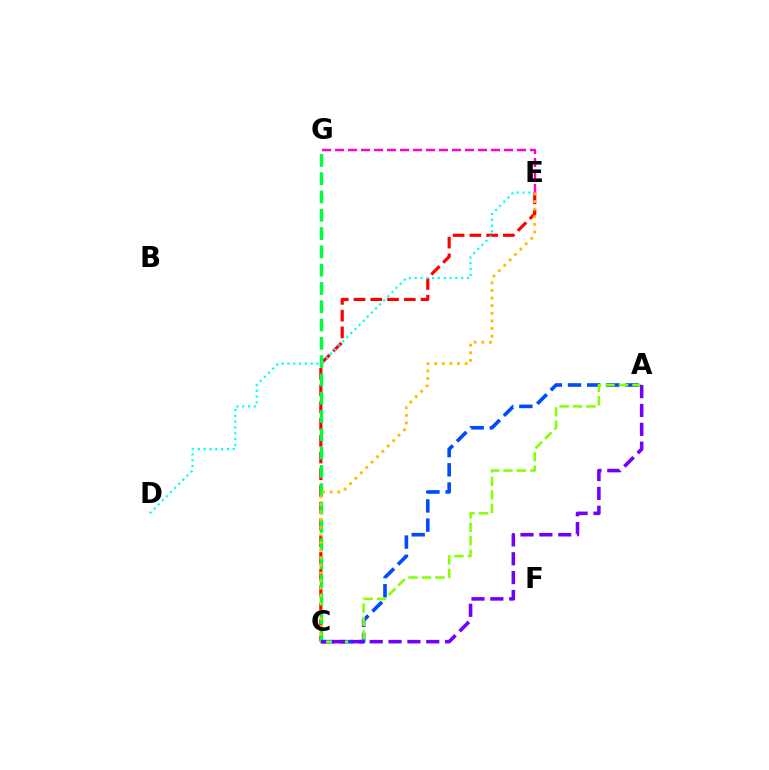{('C', 'E'): [{'color': '#ff0000', 'line_style': 'dashed', 'thickness': 2.28}, {'color': '#ffbd00', 'line_style': 'dotted', 'thickness': 2.07}], ('A', 'C'): [{'color': '#004bff', 'line_style': 'dashed', 'thickness': 2.6}, {'color': '#84ff00', 'line_style': 'dashed', 'thickness': 1.83}, {'color': '#7200ff', 'line_style': 'dashed', 'thickness': 2.56}], ('C', 'G'): [{'color': '#00ff39', 'line_style': 'dashed', 'thickness': 2.49}], ('D', 'E'): [{'color': '#00fff6', 'line_style': 'dotted', 'thickness': 1.58}], ('E', 'G'): [{'color': '#ff00cf', 'line_style': 'dashed', 'thickness': 1.77}]}